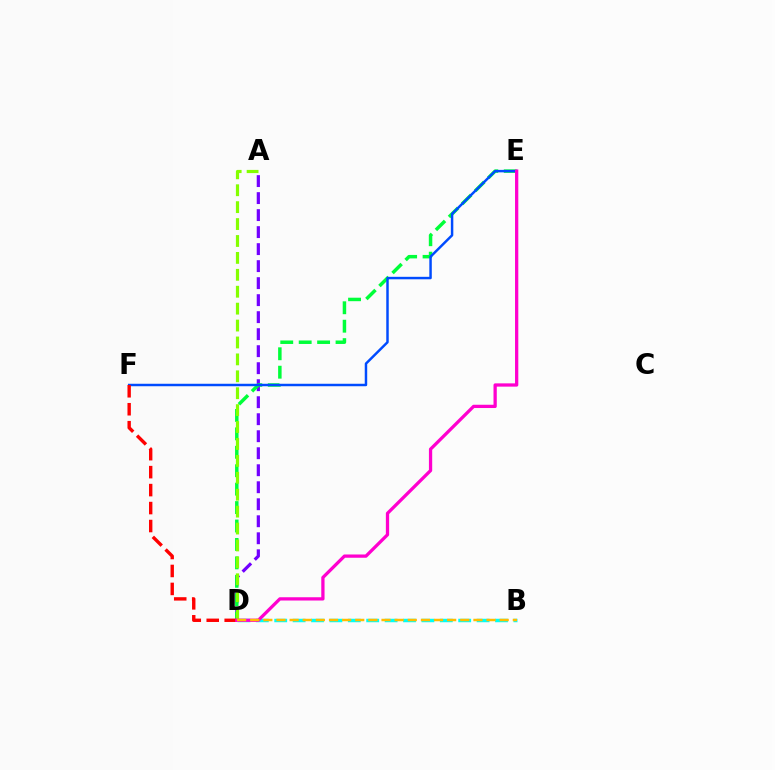{('A', 'D'): [{'color': '#7200ff', 'line_style': 'dashed', 'thickness': 2.31}, {'color': '#84ff00', 'line_style': 'dashed', 'thickness': 2.3}], ('D', 'E'): [{'color': '#00ff39', 'line_style': 'dashed', 'thickness': 2.5}, {'color': '#ff00cf', 'line_style': 'solid', 'thickness': 2.35}], ('E', 'F'): [{'color': '#004bff', 'line_style': 'solid', 'thickness': 1.78}], ('D', 'F'): [{'color': '#ff0000', 'line_style': 'dashed', 'thickness': 2.44}], ('B', 'D'): [{'color': '#00fff6', 'line_style': 'dashed', 'thickness': 2.5}, {'color': '#ffbd00', 'line_style': 'dashed', 'thickness': 1.78}]}